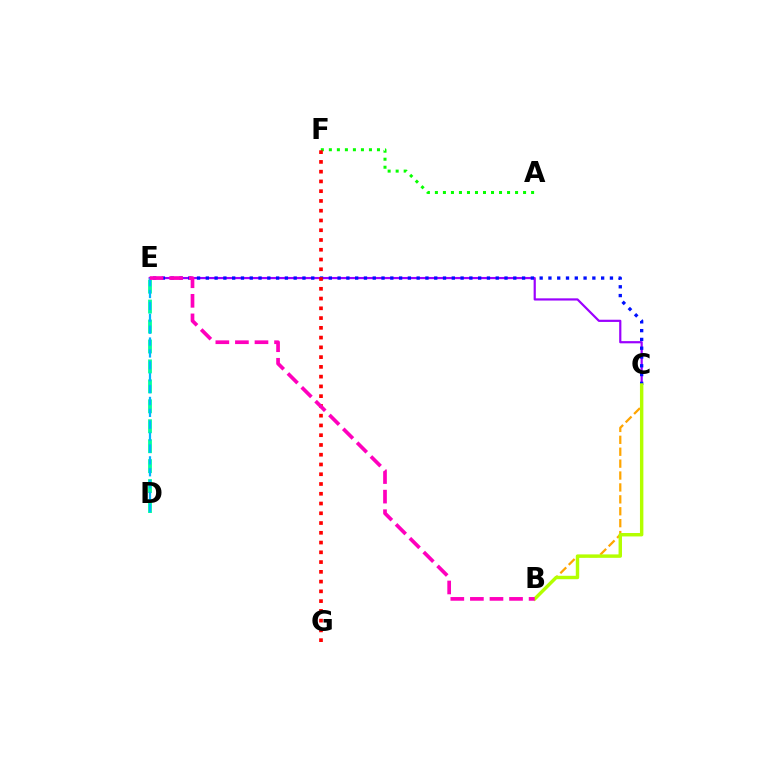{('D', 'E'): [{'color': '#00ff9d', 'line_style': 'dashed', 'thickness': 2.71}, {'color': '#00b5ff', 'line_style': 'dashed', 'thickness': 1.61}], ('C', 'E'): [{'color': '#9b00ff', 'line_style': 'solid', 'thickness': 1.58}, {'color': '#0010ff', 'line_style': 'dotted', 'thickness': 2.39}], ('A', 'F'): [{'color': '#08ff00', 'line_style': 'dotted', 'thickness': 2.18}], ('B', 'C'): [{'color': '#ffa500', 'line_style': 'dashed', 'thickness': 1.62}, {'color': '#b3ff00', 'line_style': 'solid', 'thickness': 2.47}], ('F', 'G'): [{'color': '#ff0000', 'line_style': 'dotted', 'thickness': 2.65}], ('B', 'E'): [{'color': '#ff00bd', 'line_style': 'dashed', 'thickness': 2.66}]}